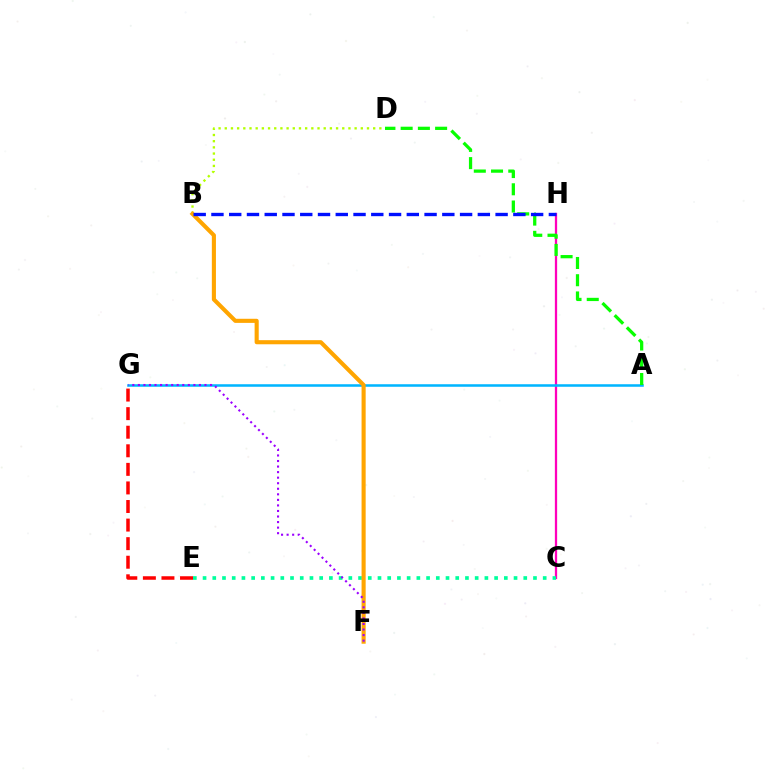{('B', 'D'): [{'color': '#b3ff00', 'line_style': 'dotted', 'thickness': 1.68}], ('C', 'H'): [{'color': '#ff00bd', 'line_style': 'solid', 'thickness': 1.64}], ('A', 'G'): [{'color': '#00b5ff', 'line_style': 'solid', 'thickness': 1.83}], ('E', 'G'): [{'color': '#ff0000', 'line_style': 'dashed', 'thickness': 2.52}], ('C', 'E'): [{'color': '#00ff9d', 'line_style': 'dotted', 'thickness': 2.64}], ('B', 'F'): [{'color': '#ffa500', 'line_style': 'solid', 'thickness': 2.95}], ('F', 'G'): [{'color': '#9b00ff', 'line_style': 'dotted', 'thickness': 1.51}], ('A', 'D'): [{'color': '#08ff00', 'line_style': 'dashed', 'thickness': 2.34}], ('B', 'H'): [{'color': '#0010ff', 'line_style': 'dashed', 'thickness': 2.41}]}